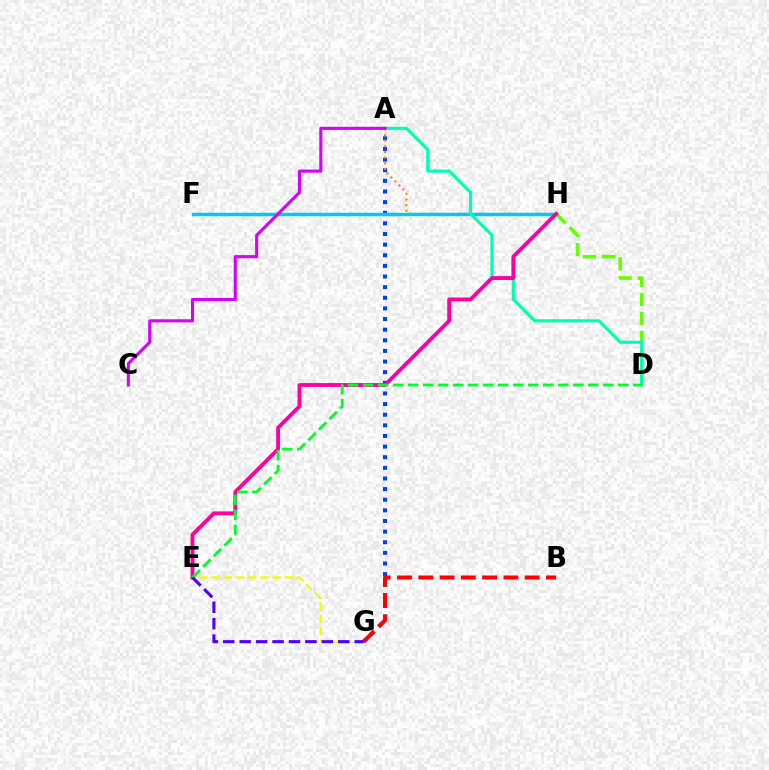{('A', 'G'): [{'color': '#003fff', 'line_style': 'dotted', 'thickness': 2.89}], ('D', 'H'): [{'color': '#66ff00', 'line_style': 'dashed', 'thickness': 2.58}], ('A', 'H'): [{'color': '#ff8800', 'line_style': 'dotted', 'thickness': 1.53}], ('F', 'H'): [{'color': '#00c7ff', 'line_style': 'solid', 'thickness': 2.45}], ('E', 'G'): [{'color': '#eeff00', 'line_style': 'dashed', 'thickness': 1.66}, {'color': '#4f00ff', 'line_style': 'dashed', 'thickness': 2.23}], ('B', 'G'): [{'color': '#ff0000', 'line_style': 'dashed', 'thickness': 2.89}], ('A', 'D'): [{'color': '#00ffaf', 'line_style': 'solid', 'thickness': 2.25}], ('E', 'H'): [{'color': '#ff00a0', 'line_style': 'solid', 'thickness': 2.78}], ('D', 'E'): [{'color': '#00ff27', 'line_style': 'dashed', 'thickness': 2.04}], ('A', 'C'): [{'color': '#d600ff', 'line_style': 'solid', 'thickness': 2.24}]}